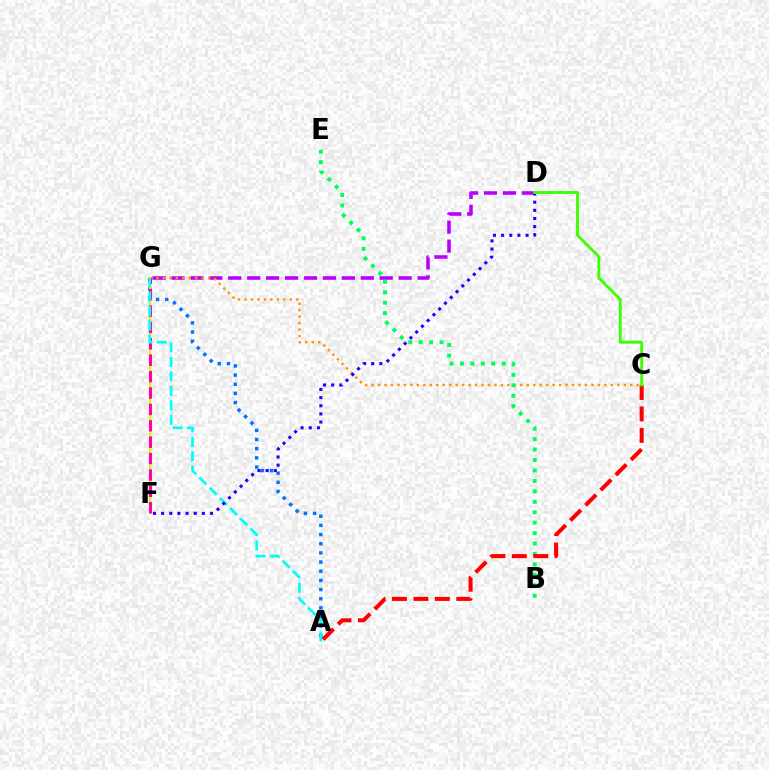{('D', 'G'): [{'color': '#b900ff', 'line_style': 'dashed', 'thickness': 2.57}], ('C', 'G'): [{'color': '#ff9400', 'line_style': 'dotted', 'thickness': 1.76}], ('A', 'G'): [{'color': '#0074ff', 'line_style': 'dotted', 'thickness': 2.49}, {'color': '#00fff6', 'line_style': 'dashed', 'thickness': 1.97}], ('F', 'G'): [{'color': '#d1ff00', 'line_style': 'solid', 'thickness': 1.66}, {'color': '#ff00ac', 'line_style': 'dashed', 'thickness': 2.23}], ('B', 'E'): [{'color': '#00ff5c', 'line_style': 'dotted', 'thickness': 2.84}], ('D', 'F'): [{'color': '#2500ff', 'line_style': 'dotted', 'thickness': 2.21}], ('A', 'C'): [{'color': '#ff0000', 'line_style': 'dashed', 'thickness': 2.91}], ('C', 'D'): [{'color': '#3dff00', 'line_style': 'solid', 'thickness': 2.07}]}